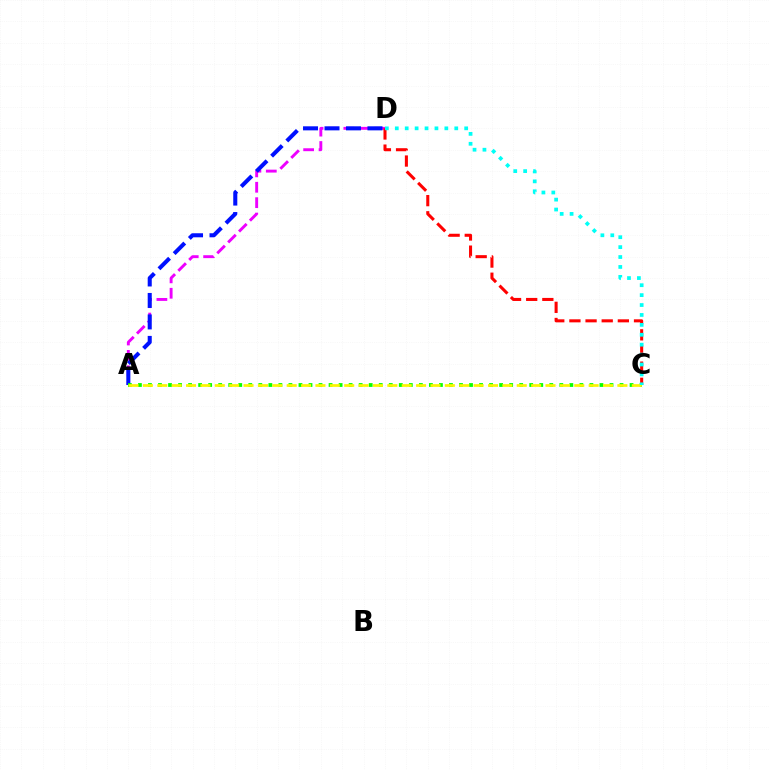{('A', 'D'): [{'color': '#ee00ff', 'line_style': 'dashed', 'thickness': 2.09}, {'color': '#0010ff', 'line_style': 'dashed', 'thickness': 2.92}], ('C', 'D'): [{'color': '#ff0000', 'line_style': 'dashed', 'thickness': 2.19}, {'color': '#00fff6', 'line_style': 'dotted', 'thickness': 2.69}], ('A', 'C'): [{'color': '#08ff00', 'line_style': 'dotted', 'thickness': 2.73}, {'color': '#fcf500', 'line_style': 'dashed', 'thickness': 1.95}]}